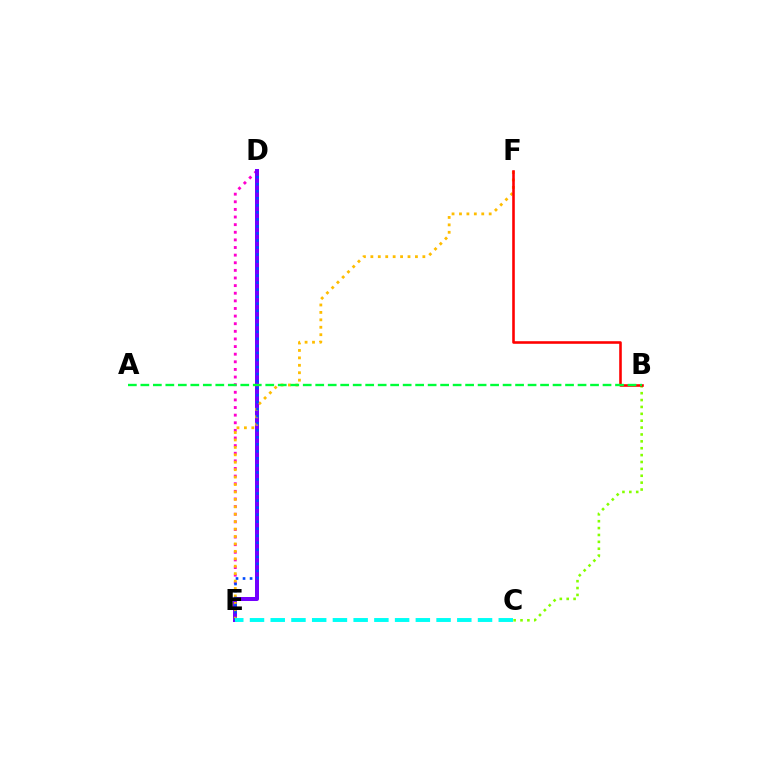{('B', 'C'): [{'color': '#84ff00', 'line_style': 'dotted', 'thickness': 1.87}], ('D', 'E'): [{'color': '#ff00cf', 'line_style': 'dotted', 'thickness': 2.07}, {'color': '#7200ff', 'line_style': 'solid', 'thickness': 2.88}, {'color': '#004bff', 'line_style': 'dotted', 'thickness': 1.91}], ('E', 'F'): [{'color': '#ffbd00', 'line_style': 'dotted', 'thickness': 2.02}], ('B', 'F'): [{'color': '#ff0000', 'line_style': 'solid', 'thickness': 1.86}], ('A', 'B'): [{'color': '#00ff39', 'line_style': 'dashed', 'thickness': 1.7}], ('C', 'E'): [{'color': '#00fff6', 'line_style': 'dashed', 'thickness': 2.82}]}